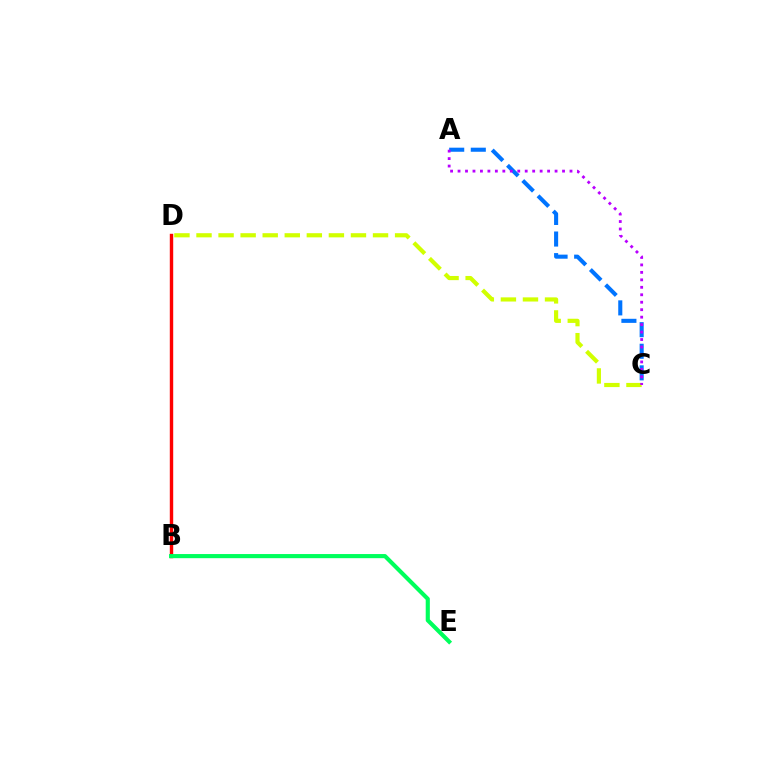{('A', 'C'): [{'color': '#0074ff', 'line_style': 'dashed', 'thickness': 2.93}, {'color': '#b900ff', 'line_style': 'dotted', 'thickness': 2.03}], ('C', 'D'): [{'color': '#d1ff00', 'line_style': 'dashed', 'thickness': 3.0}], ('B', 'D'): [{'color': '#ff0000', 'line_style': 'solid', 'thickness': 2.45}], ('B', 'E'): [{'color': '#00ff5c', 'line_style': 'solid', 'thickness': 2.97}]}